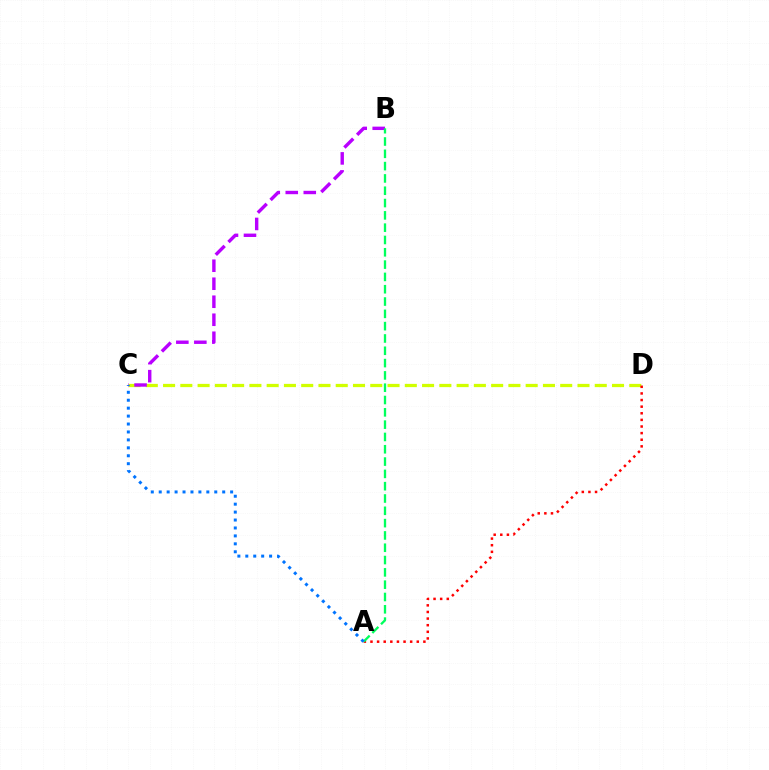{('C', 'D'): [{'color': '#d1ff00', 'line_style': 'dashed', 'thickness': 2.35}], ('A', 'D'): [{'color': '#ff0000', 'line_style': 'dotted', 'thickness': 1.8}], ('B', 'C'): [{'color': '#b900ff', 'line_style': 'dashed', 'thickness': 2.45}], ('A', 'B'): [{'color': '#00ff5c', 'line_style': 'dashed', 'thickness': 1.67}], ('A', 'C'): [{'color': '#0074ff', 'line_style': 'dotted', 'thickness': 2.16}]}